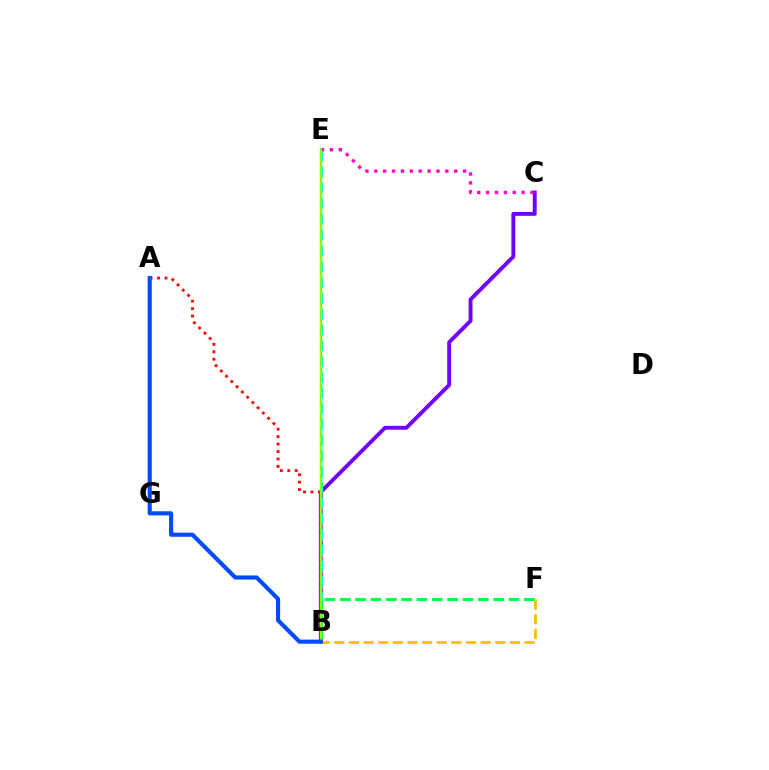{('B', 'C'): [{'color': '#7200ff', 'line_style': 'solid', 'thickness': 2.8}], ('A', 'B'): [{'color': '#ff0000', 'line_style': 'dotted', 'thickness': 2.02}, {'color': '#004bff', 'line_style': 'solid', 'thickness': 2.96}], ('B', 'E'): [{'color': '#00fff6', 'line_style': 'dashed', 'thickness': 2.15}, {'color': '#84ff00', 'line_style': 'solid', 'thickness': 1.73}], ('B', 'F'): [{'color': '#00ff39', 'line_style': 'dashed', 'thickness': 2.08}, {'color': '#ffbd00', 'line_style': 'dashed', 'thickness': 1.99}], ('C', 'E'): [{'color': '#ff00cf', 'line_style': 'dotted', 'thickness': 2.41}]}